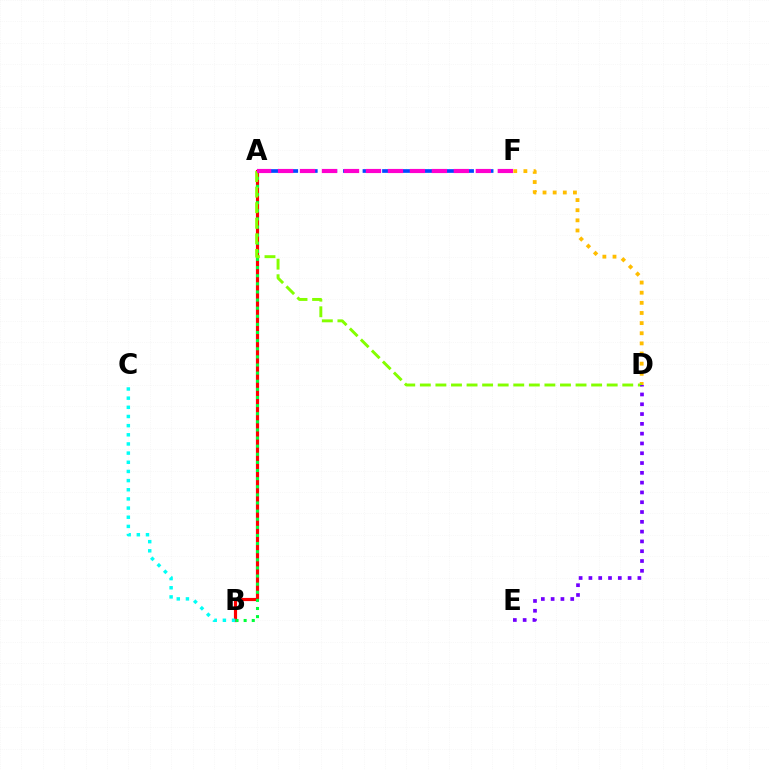{('A', 'F'): [{'color': '#004bff', 'line_style': 'dashed', 'thickness': 2.65}, {'color': '#ff00cf', 'line_style': 'dashed', 'thickness': 2.99}], ('A', 'B'): [{'color': '#ff0000', 'line_style': 'solid', 'thickness': 2.28}, {'color': '#00ff39', 'line_style': 'dotted', 'thickness': 2.21}], ('D', 'F'): [{'color': '#ffbd00', 'line_style': 'dotted', 'thickness': 2.75}], ('B', 'C'): [{'color': '#00fff6', 'line_style': 'dotted', 'thickness': 2.49}], ('A', 'D'): [{'color': '#84ff00', 'line_style': 'dashed', 'thickness': 2.12}], ('D', 'E'): [{'color': '#7200ff', 'line_style': 'dotted', 'thickness': 2.66}]}